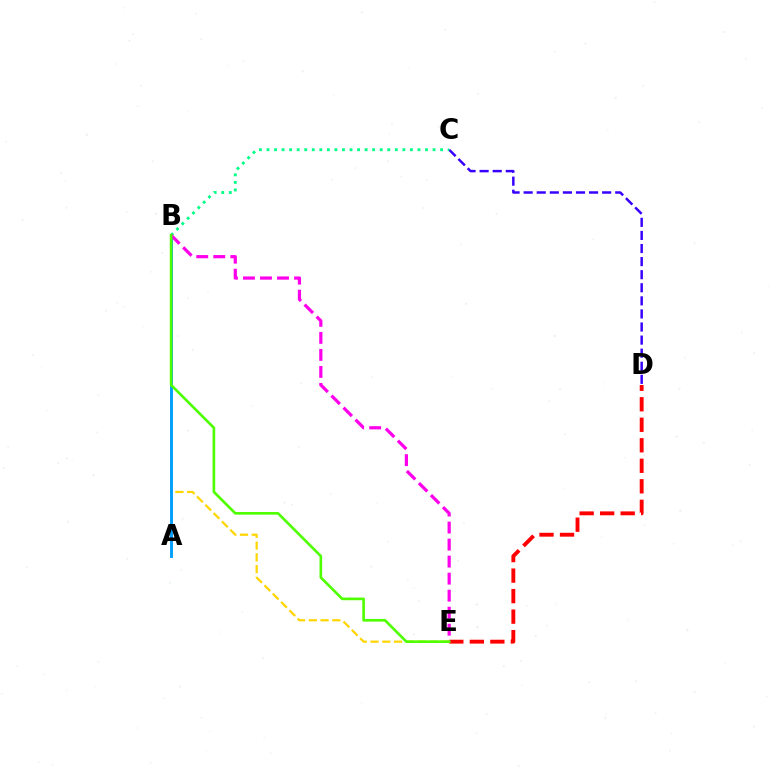{('D', 'E'): [{'color': '#ff0000', 'line_style': 'dashed', 'thickness': 2.79}], ('C', 'D'): [{'color': '#3700ff', 'line_style': 'dashed', 'thickness': 1.78}], ('B', 'E'): [{'color': '#ffd500', 'line_style': 'dashed', 'thickness': 1.6}, {'color': '#ff00ed', 'line_style': 'dashed', 'thickness': 2.31}, {'color': '#4fff00', 'line_style': 'solid', 'thickness': 1.91}], ('B', 'C'): [{'color': '#00ff86', 'line_style': 'dotted', 'thickness': 2.05}], ('A', 'B'): [{'color': '#009eff', 'line_style': 'solid', 'thickness': 2.07}]}